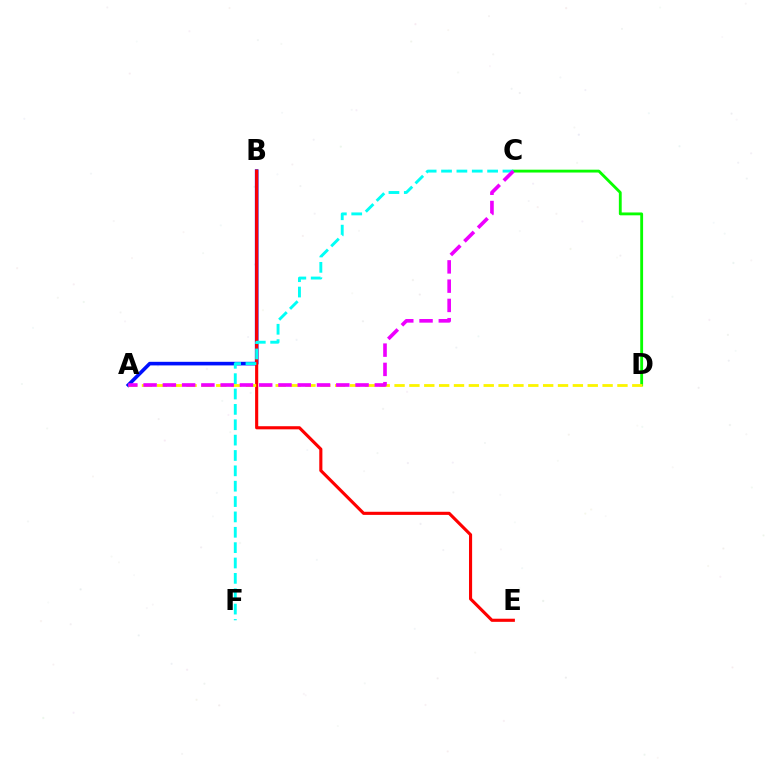{('C', 'D'): [{'color': '#08ff00', 'line_style': 'solid', 'thickness': 2.05}], ('A', 'B'): [{'color': '#0010ff', 'line_style': 'solid', 'thickness': 2.59}], ('B', 'E'): [{'color': '#ff0000', 'line_style': 'solid', 'thickness': 2.24}], ('A', 'D'): [{'color': '#fcf500', 'line_style': 'dashed', 'thickness': 2.02}], ('C', 'F'): [{'color': '#00fff6', 'line_style': 'dashed', 'thickness': 2.09}], ('A', 'C'): [{'color': '#ee00ff', 'line_style': 'dashed', 'thickness': 2.62}]}